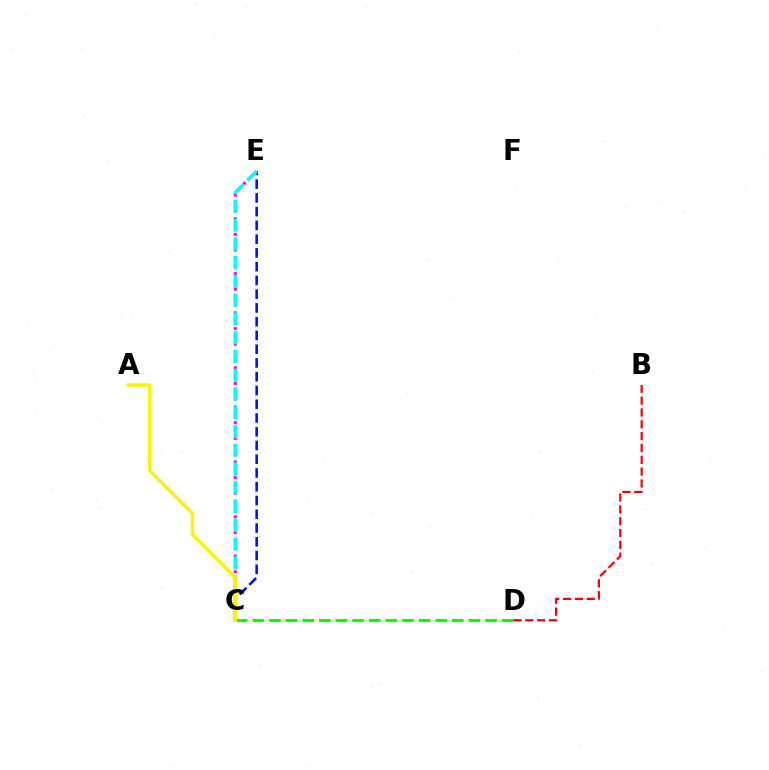{('C', 'D'): [{'color': '#08ff00', 'line_style': 'dashed', 'thickness': 2.26}], ('C', 'E'): [{'color': '#0010ff', 'line_style': 'dashed', 'thickness': 1.87}, {'color': '#ee00ff', 'line_style': 'dotted', 'thickness': 2.13}, {'color': '#00fff6', 'line_style': 'dashed', 'thickness': 2.55}], ('B', 'D'): [{'color': '#ff0000', 'line_style': 'dashed', 'thickness': 1.61}], ('A', 'C'): [{'color': '#fcf500', 'line_style': 'solid', 'thickness': 2.49}]}